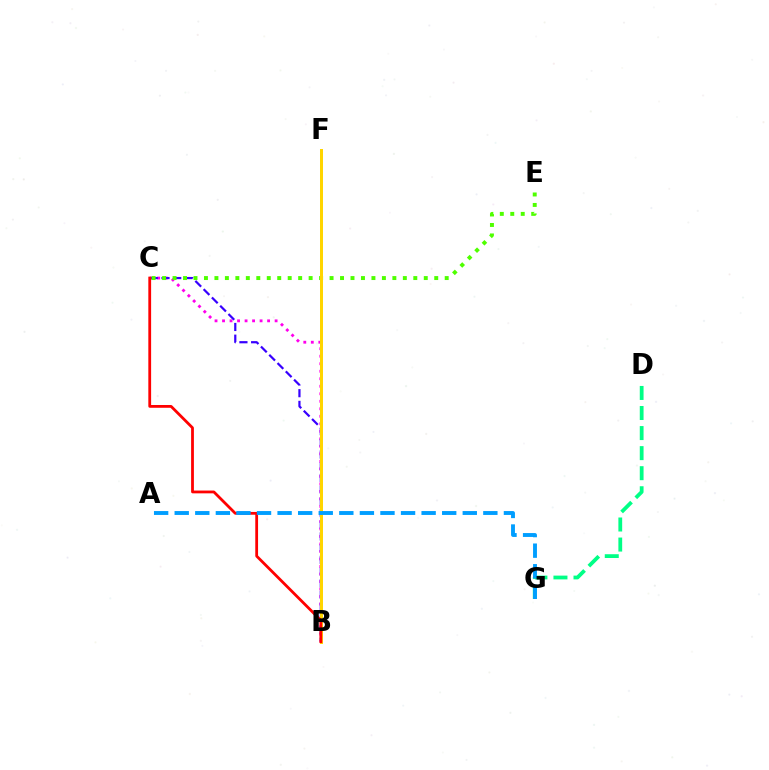{('B', 'C'): [{'color': '#ff00ed', 'line_style': 'dotted', 'thickness': 2.04}, {'color': '#3700ff', 'line_style': 'dashed', 'thickness': 1.59}, {'color': '#ff0000', 'line_style': 'solid', 'thickness': 2.01}], ('D', 'G'): [{'color': '#00ff86', 'line_style': 'dashed', 'thickness': 2.72}], ('C', 'E'): [{'color': '#4fff00', 'line_style': 'dotted', 'thickness': 2.84}], ('B', 'F'): [{'color': '#ffd500', 'line_style': 'solid', 'thickness': 2.15}], ('A', 'G'): [{'color': '#009eff', 'line_style': 'dashed', 'thickness': 2.8}]}